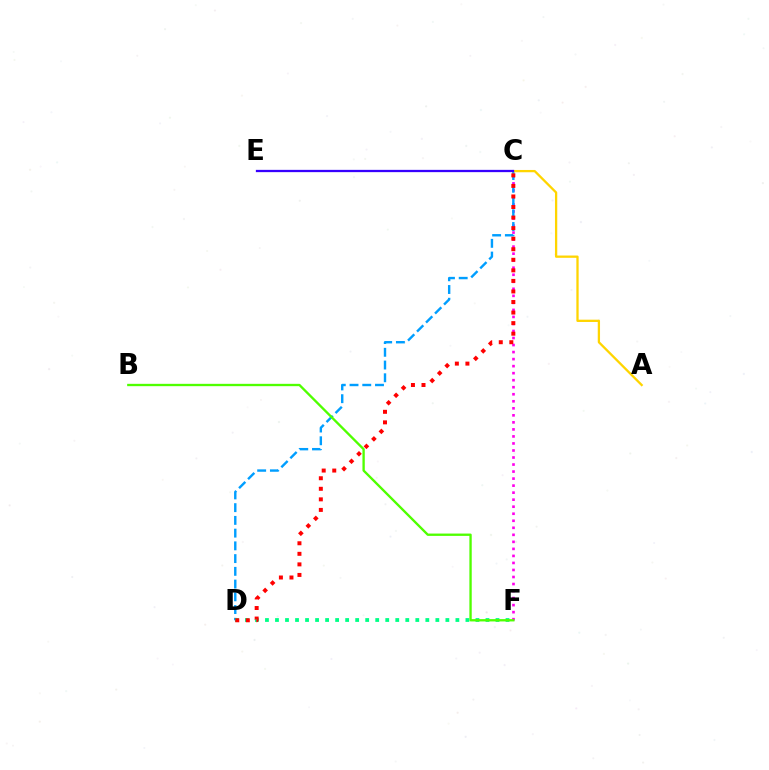{('C', 'F'): [{'color': '#ff00ed', 'line_style': 'dotted', 'thickness': 1.91}], ('C', 'D'): [{'color': '#009eff', 'line_style': 'dashed', 'thickness': 1.73}, {'color': '#ff0000', 'line_style': 'dotted', 'thickness': 2.87}], ('D', 'F'): [{'color': '#00ff86', 'line_style': 'dotted', 'thickness': 2.72}], ('B', 'F'): [{'color': '#4fff00', 'line_style': 'solid', 'thickness': 1.68}], ('A', 'C'): [{'color': '#ffd500', 'line_style': 'solid', 'thickness': 1.65}], ('C', 'E'): [{'color': '#3700ff', 'line_style': 'solid', 'thickness': 1.64}]}